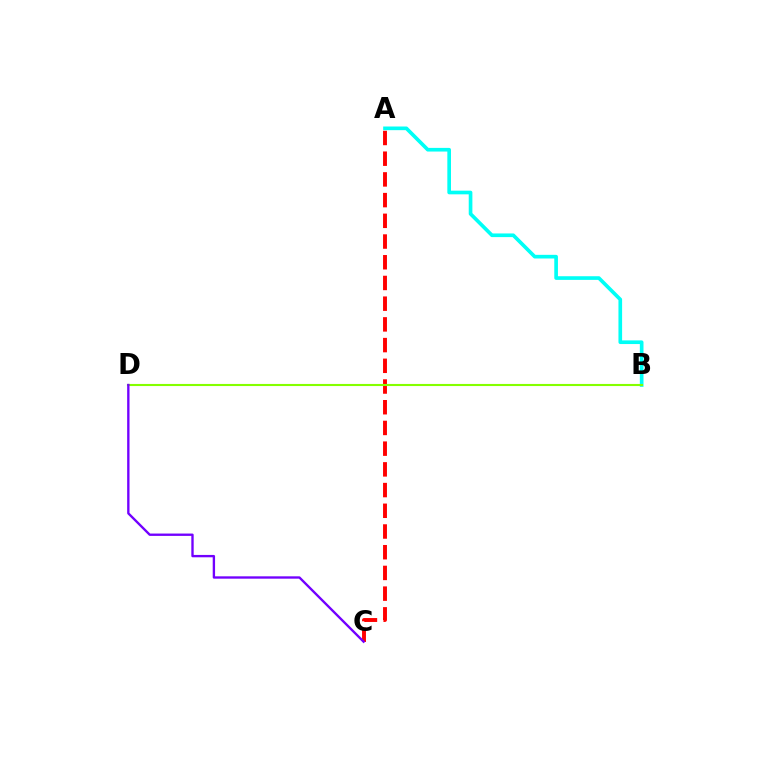{('A', 'C'): [{'color': '#ff0000', 'line_style': 'dashed', 'thickness': 2.81}], ('A', 'B'): [{'color': '#00fff6', 'line_style': 'solid', 'thickness': 2.64}], ('B', 'D'): [{'color': '#84ff00', 'line_style': 'solid', 'thickness': 1.52}], ('C', 'D'): [{'color': '#7200ff', 'line_style': 'solid', 'thickness': 1.69}]}